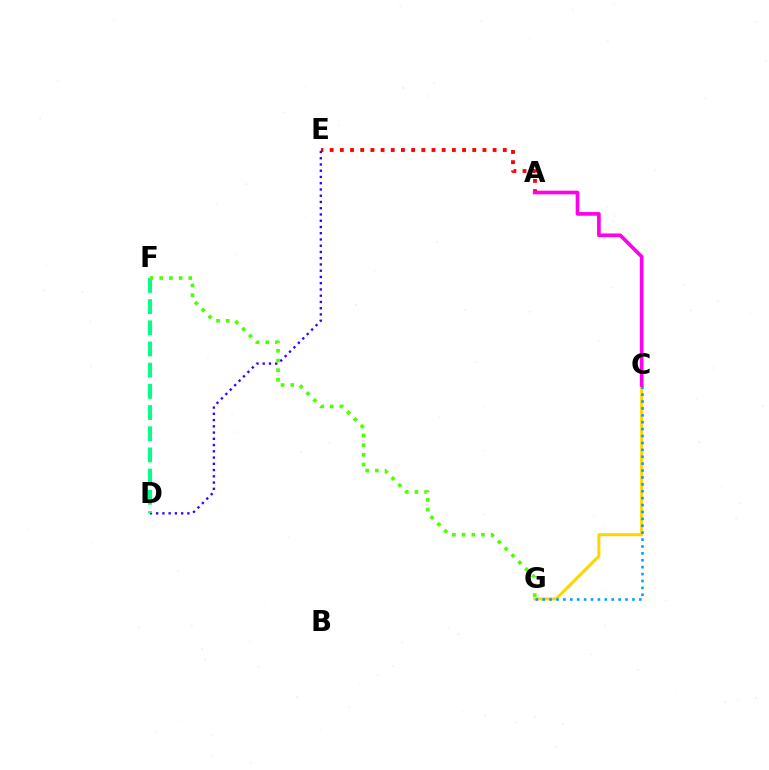{('C', 'G'): [{'color': '#ffd500', 'line_style': 'solid', 'thickness': 2.17}, {'color': '#009eff', 'line_style': 'dotted', 'thickness': 1.88}], ('A', 'E'): [{'color': '#ff0000', 'line_style': 'dotted', 'thickness': 2.77}], ('D', 'E'): [{'color': '#3700ff', 'line_style': 'dotted', 'thickness': 1.7}], ('D', 'F'): [{'color': '#00ff86', 'line_style': 'dashed', 'thickness': 2.88}], ('F', 'G'): [{'color': '#4fff00', 'line_style': 'dotted', 'thickness': 2.63}], ('A', 'C'): [{'color': '#ff00ed', 'line_style': 'solid', 'thickness': 2.64}]}